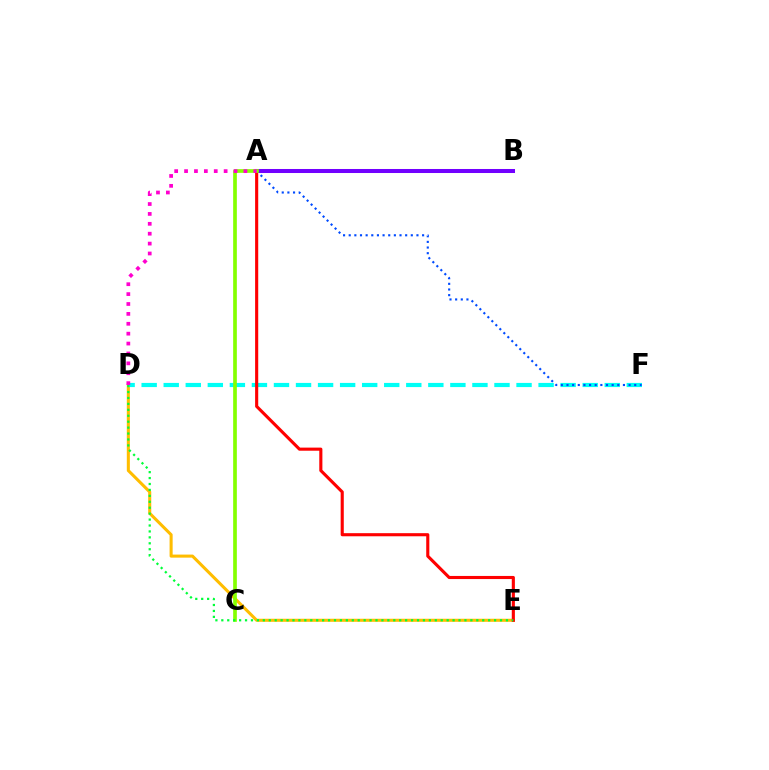{('D', 'E'): [{'color': '#ffbd00', 'line_style': 'solid', 'thickness': 2.2}, {'color': '#00ff39', 'line_style': 'dotted', 'thickness': 1.61}], ('A', 'B'): [{'color': '#7200ff', 'line_style': 'solid', 'thickness': 2.9}], ('D', 'F'): [{'color': '#00fff6', 'line_style': 'dashed', 'thickness': 3.0}], ('A', 'F'): [{'color': '#004bff', 'line_style': 'dotted', 'thickness': 1.53}], ('A', 'E'): [{'color': '#ff0000', 'line_style': 'solid', 'thickness': 2.24}], ('A', 'C'): [{'color': '#84ff00', 'line_style': 'solid', 'thickness': 2.65}], ('A', 'D'): [{'color': '#ff00cf', 'line_style': 'dotted', 'thickness': 2.69}]}